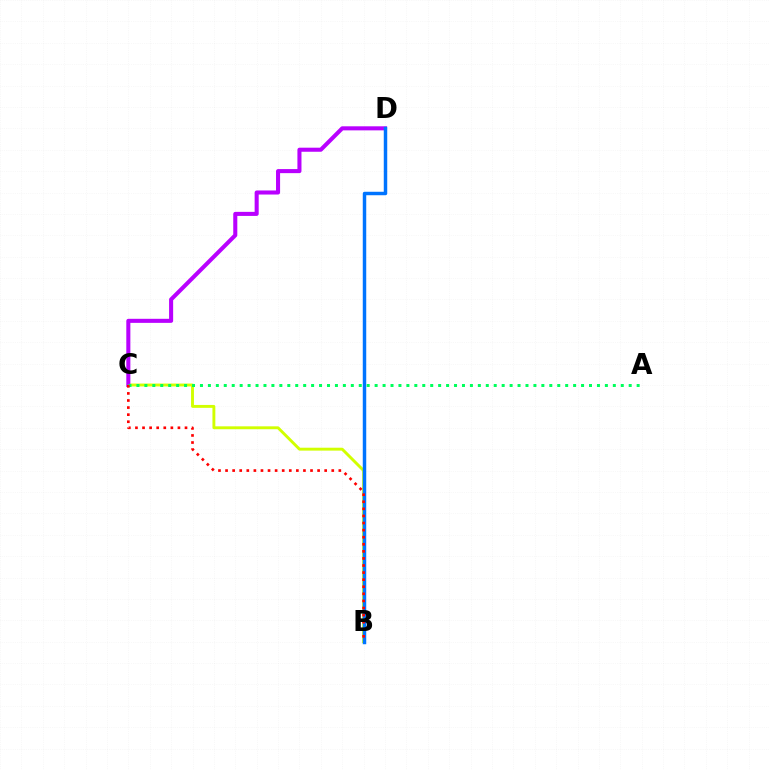{('B', 'C'): [{'color': '#d1ff00', 'line_style': 'solid', 'thickness': 2.09}, {'color': '#ff0000', 'line_style': 'dotted', 'thickness': 1.92}], ('C', 'D'): [{'color': '#b900ff', 'line_style': 'solid', 'thickness': 2.92}], ('B', 'D'): [{'color': '#0074ff', 'line_style': 'solid', 'thickness': 2.49}], ('A', 'C'): [{'color': '#00ff5c', 'line_style': 'dotted', 'thickness': 2.16}]}